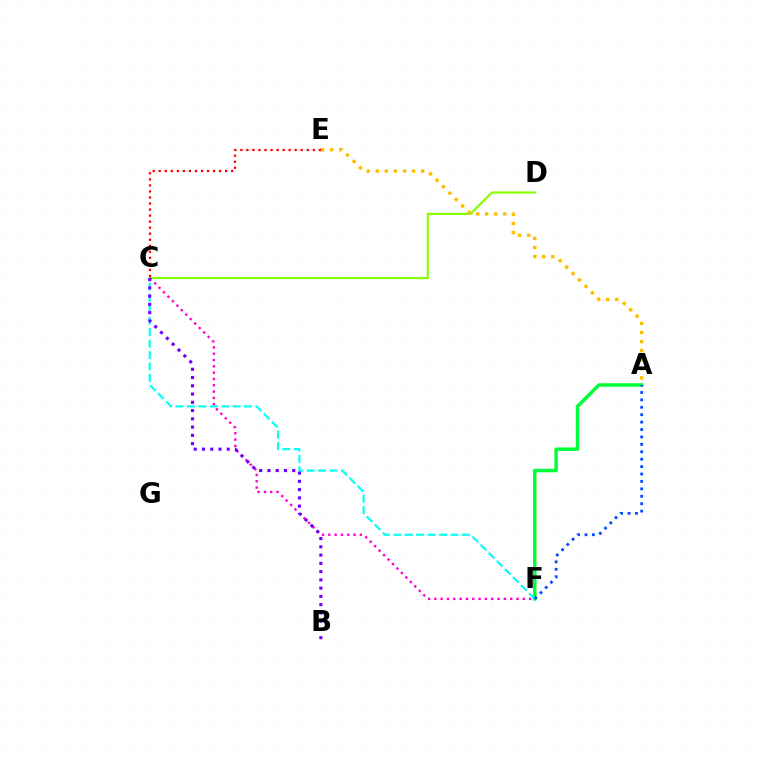{('A', 'F'): [{'color': '#00ff39', 'line_style': 'solid', 'thickness': 2.51}, {'color': '#004bff', 'line_style': 'dotted', 'thickness': 2.01}], ('C', 'D'): [{'color': '#84ff00', 'line_style': 'solid', 'thickness': 1.55}], ('C', 'F'): [{'color': '#ff00cf', 'line_style': 'dotted', 'thickness': 1.72}, {'color': '#00fff6', 'line_style': 'dashed', 'thickness': 1.55}], ('A', 'E'): [{'color': '#ffbd00', 'line_style': 'dotted', 'thickness': 2.47}], ('B', 'C'): [{'color': '#7200ff', 'line_style': 'dotted', 'thickness': 2.24}], ('C', 'E'): [{'color': '#ff0000', 'line_style': 'dotted', 'thickness': 1.64}]}